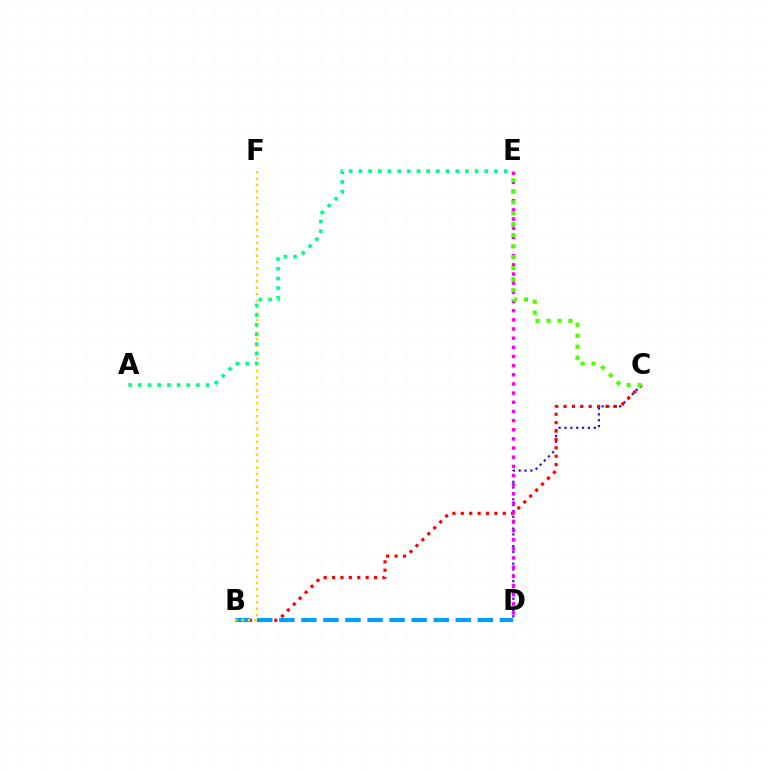{('C', 'D'): [{'color': '#3700ff', 'line_style': 'dotted', 'thickness': 1.59}], ('B', 'C'): [{'color': '#ff0000', 'line_style': 'dotted', 'thickness': 2.28}], ('B', 'D'): [{'color': '#009eff', 'line_style': 'dashed', 'thickness': 3.0}], ('B', 'F'): [{'color': '#ffd500', 'line_style': 'dotted', 'thickness': 1.74}], ('D', 'E'): [{'color': '#ff00ed', 'line_style': 'dotted', 'thickness': 2.49}], ('A', 'E'): [{'color': '#00ff86', 'line_style': 'dotted', 'thickness': 2.63}], ('C', 'E'): [{'color': '#4fff00', 'line_style': 'dotted', 'thickness': 2.98}]}